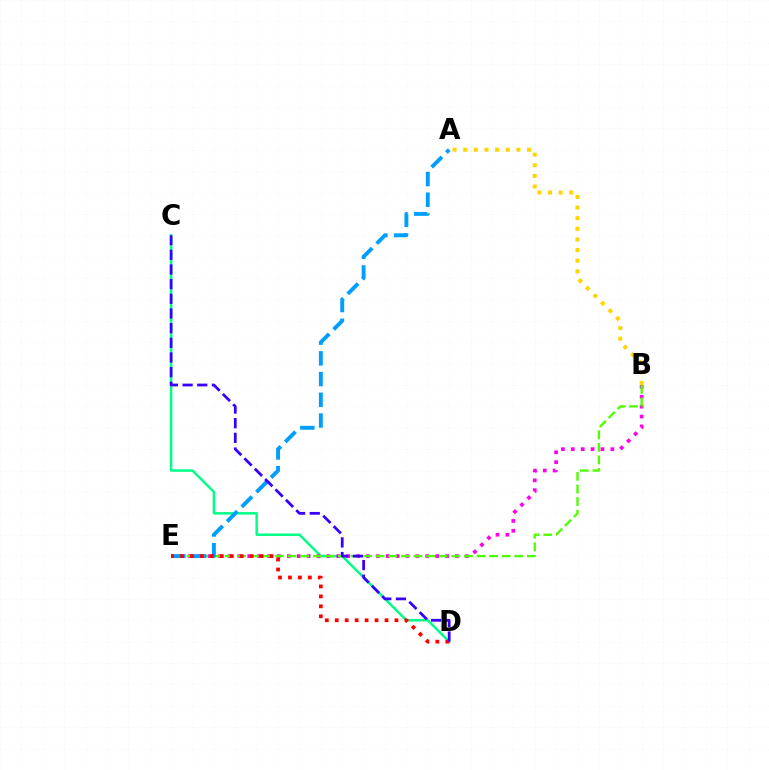{('C', 'D'): [{'color': '#00ff86', 'line_style': 'solid', 'thickness': 1.78}, {'color': '#3700ff', 'line_style': 'dashed', 'thickness': 1.99}], ('B', 'E'): [{'color': '#ff00ed', 'line_style': 'dotted', 'thickness': 2.69}, {'color': '#4fff00', 'line_style': 'dashed', 'thickness': 1.71}], ('A', 'E'): [{'color': '#009eff', 'line_style': 'dashed', 'thickness': 2.82}], ('D', 'E'): [{'color': '#ff0000', 'line_style': 'dotted', 'thickness': 2.7}], ('A', 'B'): [{'color': '#ffd500', 'line_style': 'dotted', 'thickness': 2.89}]}